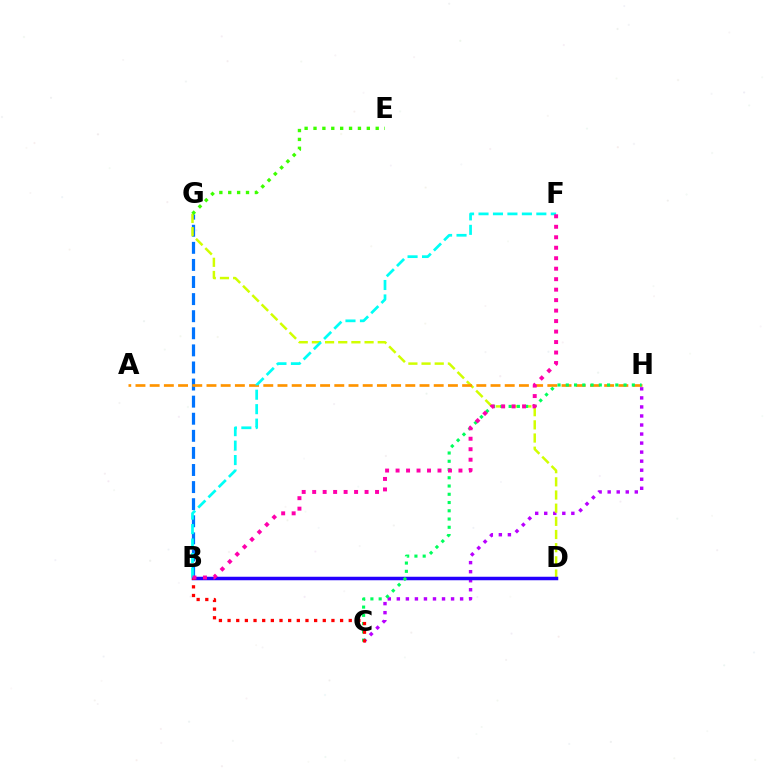{('B', 'G'): [{'color': '#0074ff', 'line_style': 'dashed', 'thickness': 2.32}], ('C', 'H'): [{'color': '#b900ff', 'line_style': 'dotted', 'thickness': 2.46}, {'color': '#00ff5c', 'line_style': 'dotted', 'thickness': 2.24}], ('D', 'G'): [{'color': '#d1ff00', 'line_style': 'dashed', 'thickness': 1.79}], ('B', 'D'): [{'color': '#2500ff', 'line_style': 'solid', 'thickness': 2.52}], ('A', 'H'): [{'color': '#ff9400', 'line_style': 'dashed', 'thickness': 1.93}], ('E', 'G'): [{'color': '#3dff00', 'line_style': 'dotted', 'thickness': 2.41}], ('B', 'F'): [{'color': '#00fff6', 'line_style': 'dashed', 'thickness': 1.96}, {'color': '#ff00ac', 'line_style': 'dotted', 'thickness': 2.85}], ('B', 'C'): [{'color': '#ff0000', 'line_style': 'dotted', 'thickness': 2.35}]}